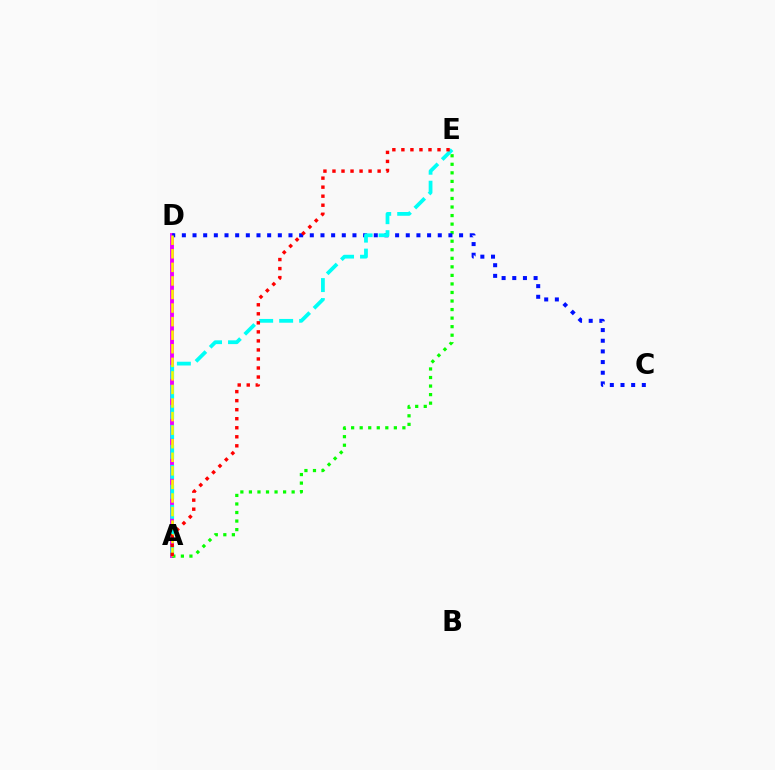{('A', 'D'): [{'color': '#ee00ff', 'line_style': 'solid', 'thickness': 2.78}, {'color': '#fcf500', 'line_style': 'dashed', 'thickness': 1.84}], ('A', 'E'): [{'color': '#08ff00', 'line_style': 'dotted', 'thickness': 2.32}, {'color': '#00fff6', 'line_style': 'dashed', 'thickness': 2.71}, {'color': '#ff0000', 'line_style': 'dotted', 'thickness': 2.45}], ('C', 'D'): [{'color': '#0010ff', 'line_style': 'dotted', 'thickness': 2.9}]}